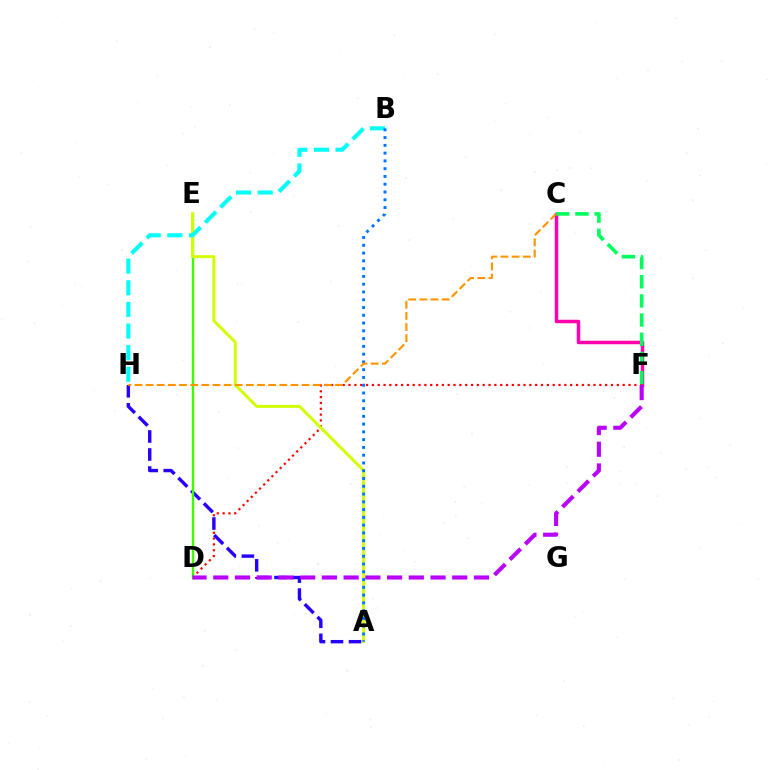{('C', 'F'): [{'color': '#ff00ac', 'line_style': 'solid', 'thickness': 2.51}, {'color': '#00ff5c', 'line_style': 'dashed', 'thickness': 2.6}], ('D', 'F'): [{'color': '#ff0000', 'line_style': 'dotted', 'thickness': 1.58}, {'color': '#b900ff', 'line_style': 'dashed', 'thickness': 2.95}], ('A', 'H'): [{'color': '#2500ff', 'line_style': 'dashed', 'thickness': 2.45}], ('D', 'E'): [{'color': '#3dff00', 'line_style': 'solid', 'thickness': 1.73}], ('A', 'E'): [{'color': '#d1ff00', 'line_style': 'solid', 'thickness': 2.13}], ('B', 'H'): [{'color': '#00fff6', 'line_style': 'dashed', 'thickness': 2.94}], ('A', 'B'): [{'color': '#0074ff', 'line_style': 'dotted', 'thickness': 2.11}], ('C', 'H'): [{'color': '#ff9400', 'line_style': 'dashed', 'thickness': 1.51}]}